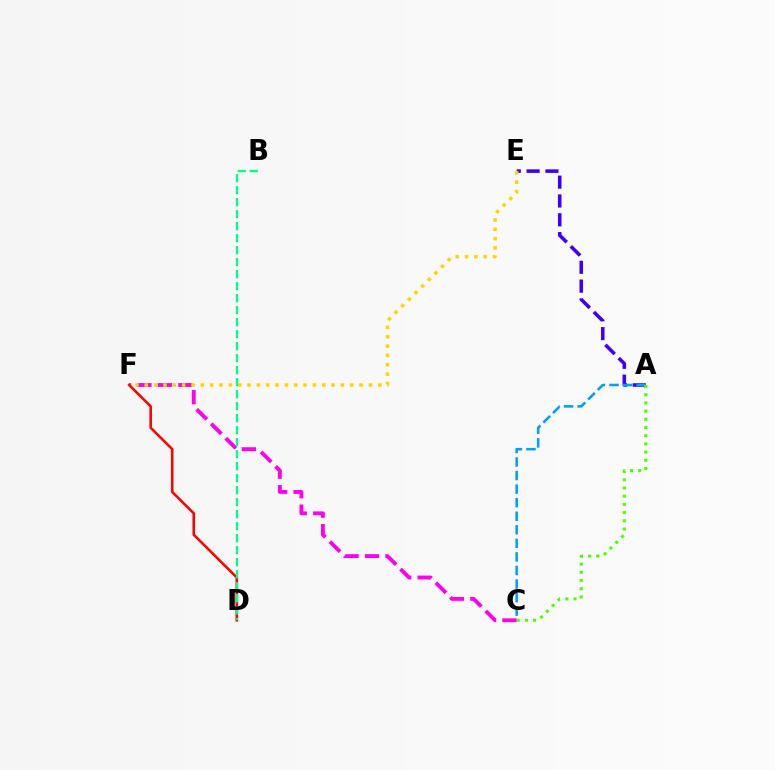{('C', 'F'): [{'color': '#ff00ed', 'line_style': 'dashed', 'thickness': 2.78}], ('A', 'E'): [{'color': '#3700ff', 'line_style': 'dashed', 'thickness': 2.56}], ('E', 'F'): [{'color': '#ffd500', 'line_style': 'dotted', 'thickness': 2.54}], ('D', 'F'): [{'color': '#ff0000', 'line_style': 'solid', 'thickness': 1.85}], ('A', 'C'): [{'color': '#009eff', 'line_style': 'dashed', 'thickness': 1.84}, {'color': '#4fff00', 'line_style': 'dotted', 'thickness': 2.23}], ('B', 'D'): [{'color': '#00ff86', 'line_style': 'dashed', 'thickness': 1.63}]}